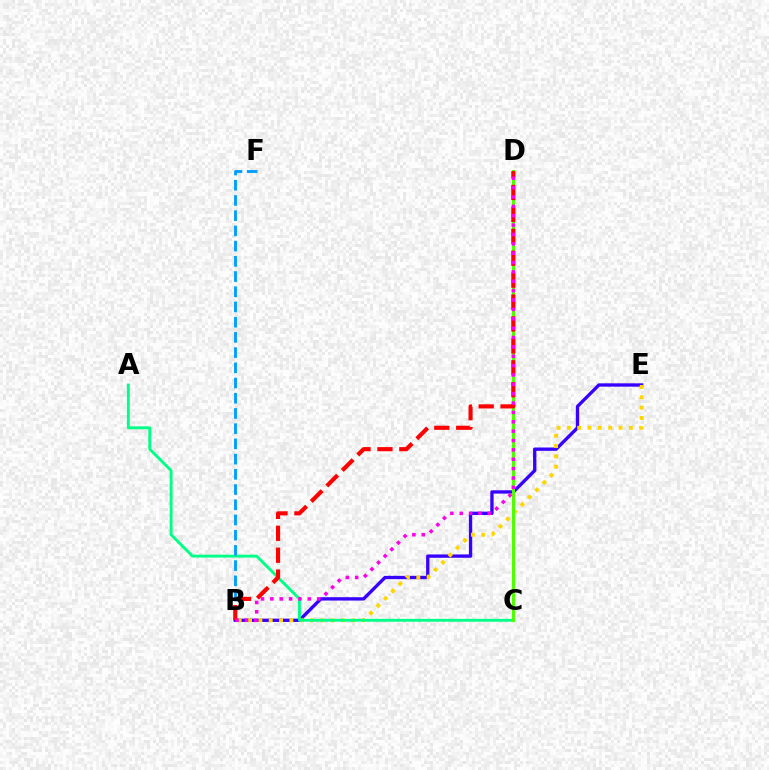{('B', 'E'): [{'color': '#3700ff', 'line_style': 'solid', 'thickness': 2.4}, {'color': '#ffd500', 'line_style': 'dotted', 'thickness': 2.81}], ('A', 'C'): [{'color': '#00ff86', 'line_style': 'solid', 'thickness': 2.08}], ('C', 'D'): [{'color': '#4fff00', 'line_style': 'solid', 'thickness': 2.22}], ('B', 'F'): [{'color': '#009eff', 'line_style': 'dashed', 'thickness': 2.07}], ('B', 'D'): [{'color': '#ff0000', 'line_style': 'dashed', 'thickness': 2.98}, {'color': '#ff00ed', 'line_style': 'dotted', 'thickness': 2.54}]}